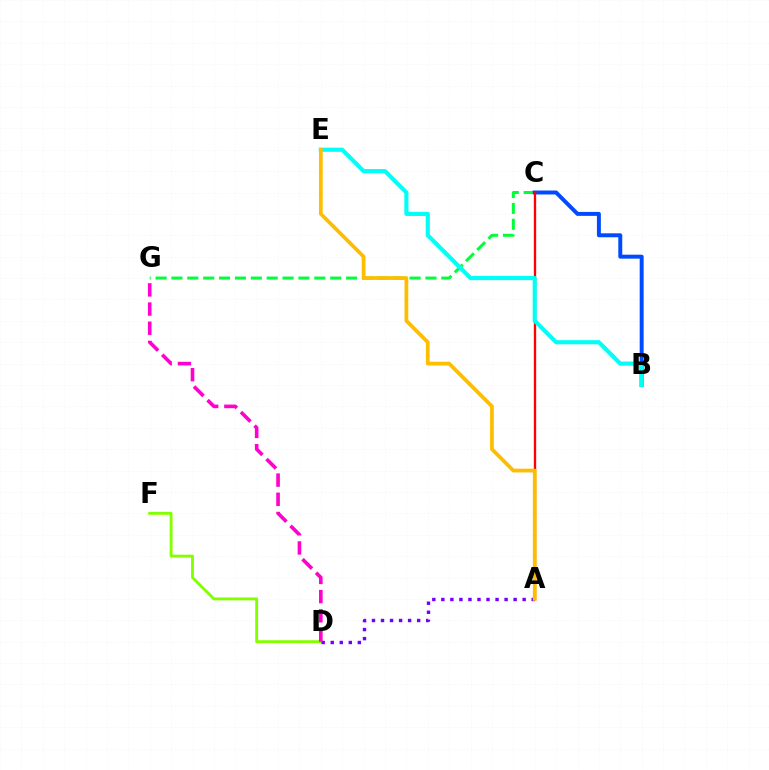{('D', 'F'): [{'color': '#84ff00', 'line_style': 'solid', 'thickness': 2.08}], ('A', 'D'): [{'color': '#7200ff', 'line_style': 'dotted', 'thickness': 2.45}], ('D', 'G'): [{'color': '#ff00cf', 'line_style': 'dashed', 'thickness': 2.6}], ('C', 'G'): [{'color': '#00ff39', 'line_style': 'dashed', 'thickness': 2.16}], ('B', 'C'): [{'color': '#004bff', 'line_style': 'solid', 'thickness': 2.85}], ('A', 'C'): [{'color': '#ff0000', 'line_style': 'solid', 'thickness': 1.67}], ('B', 'E'): [{'color': '#00fff6', 'line_style': 'solid', 'thickness': 2.98}], ('A', 'E'): [{'color': '#ffbd00', 'line_style': 'solid', 'thickness': 2.7}]}